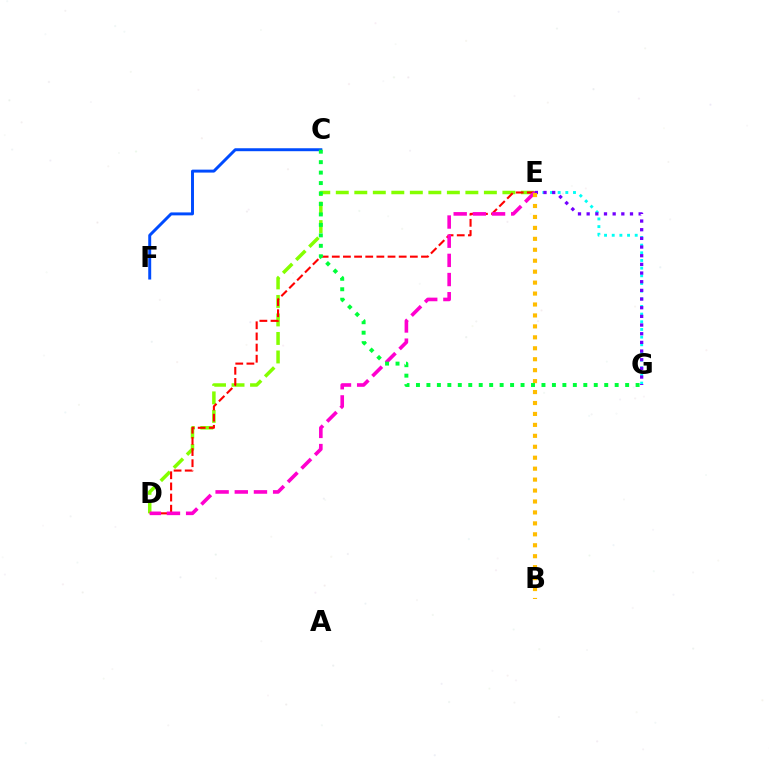{('D', 'E'): [{'color': '#84ff00', 'line_style': 'dashed', 'thickness': 2.51}, {'color': '#ff0000', 'line_style': 'dashed', 'thickness': 1.51}, {'color': '#ff00cf', 'line_style': 'dashed', 'thickness': 2.6}], ('E', 'G'): [{'color': '#00fff6', 'line_style': 'dotted', 'thickness': 2.08}, {'color': '#7200ff', 'line_style': 'dotted', 'thickness': 2.35}], ('C', 'F'): [{'color': '#004bff', 'line_style': 'solid', 'thickness': 2.12}], ('B', 'E'): [{'color': '#ffbd00', 'line_style': 'dotted', 'thickness': 2.97}], ('C', 'G'): [{'color': '#00ff39', 'line_style': 'dotted', 'thickness': 2.84}]}